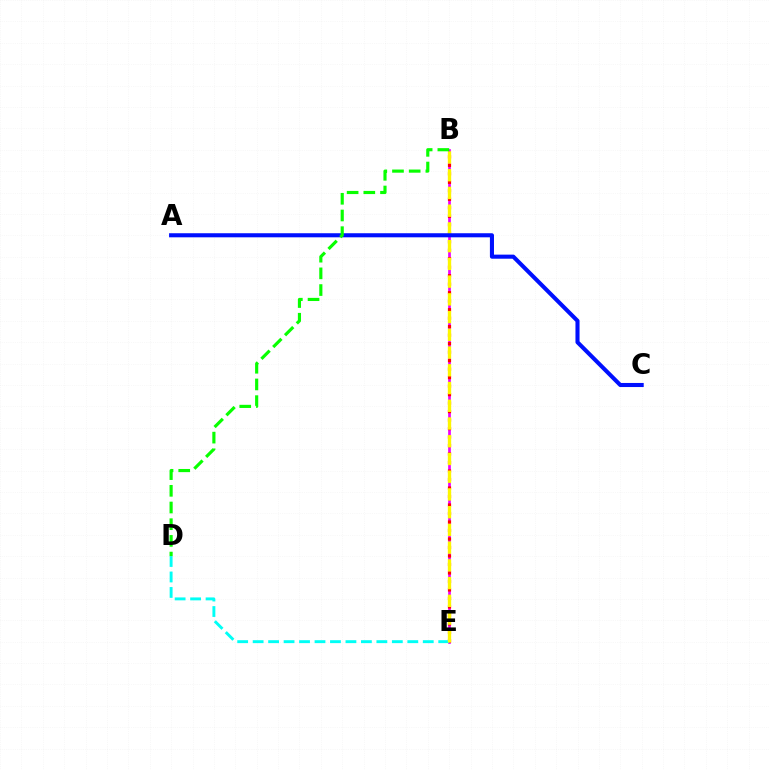{('B', 'E'): [{'color': '#ee00ff', 'line_style': 'solid', 'thickness': 1.95}, {'color': '#ff0000', 'line_style': 'dotted', 'thickness': 2.31}, {'color': '#fcf500', 'line_style': 'dashed', 'thickness': 2.41}], ('D', 'E'): [{'color': '#00fff6', 'line_style': 'dashed', 'thickness': 2.1}], ('A', 'C'): [{'color': '#0010ff', 'line_style': 'solid', 'thickness': 2.94}], ('B', 'D'): [{'color': '#08ff00', 'line_style': 'dashed', 'thickness': 2.27}]}